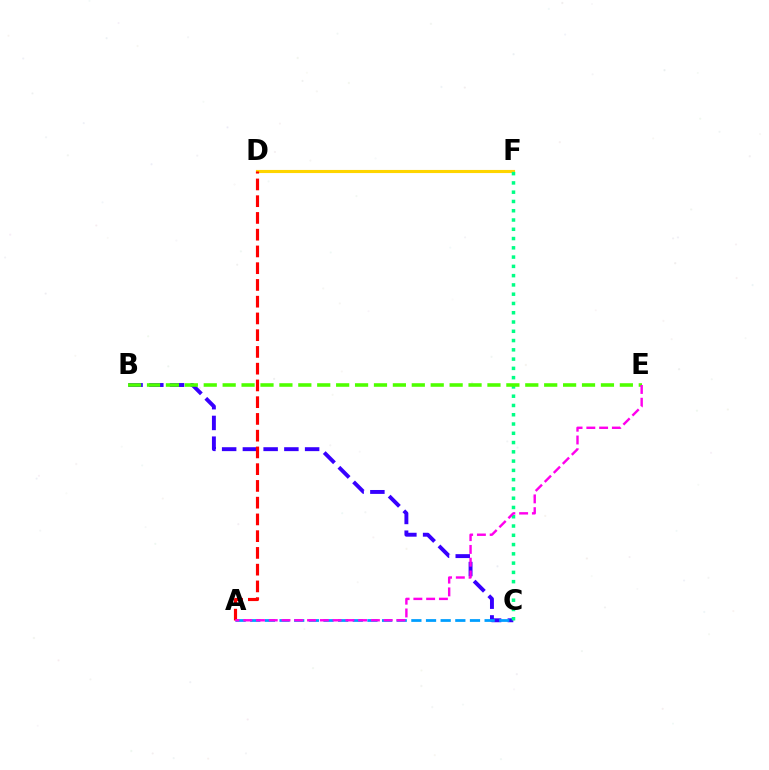{('B', 'C'): [{'color': '#3700ff', 'line_style': 'dashed', 'thickness': 2.82}], ('D', 'F'): [{'color': '#ffd500', 'line_style': 'solid', 'thickness': 2.24}], ('C', 'F'): [{'color': '#00ff86', 'line_style': 'dotted', 'thickness': 2.52}], ('A', 'C'): [{'color': '#009eff', 'line_style': 'dashed', 'thickness': 1.99}], ('A', 'D'): [{'color': '#ff0000', 'line_style': 'dashed', 'thickness': 2.28}], ('B', 'E'): [{'color': '#4fff00', 'line_style': 'dashed', 'thickness': 2.57}], ('A', 'E'): [{'color': '#ff00ed', 'line_style': 'dashed', 'thickness': 1.73}]}